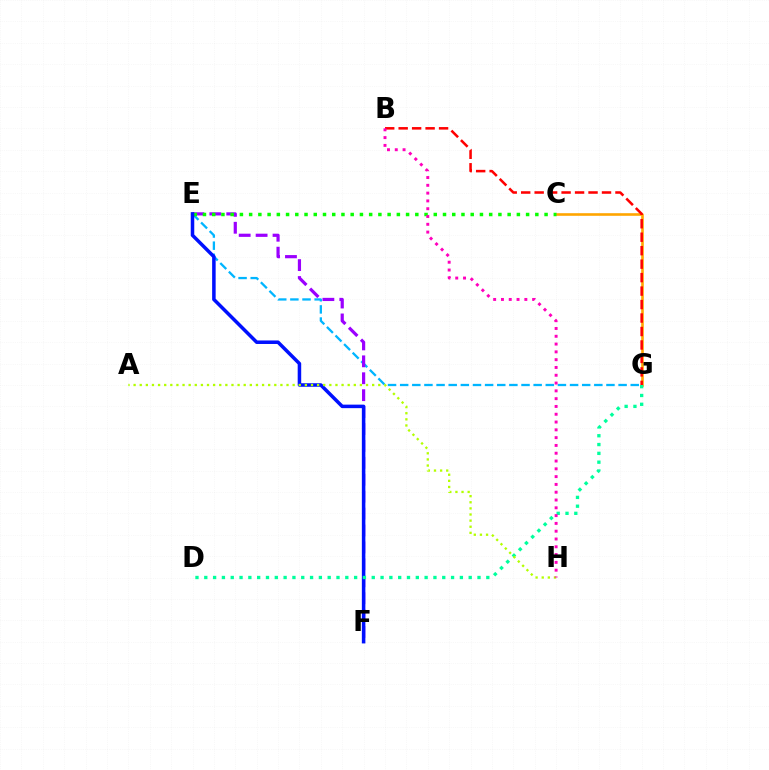{('C', 'G'): [{'color': '#ffa500', 'line_style': 'solid', 'thickness': 1.89}], ('E', 'G'): [{'color': '#00b5ff', 'line_style': 'dashed', 'thickness': 1.65}], ('E', 'F'): [{'color': '#9b00ff', 'line_style': 'dashed', 'thickness': 2.3}, {'color': '#0010ff', 'line_style': 'solid', 'thickness': 2.53}], ('B', 'G'): [{'color': '#ff0000', 'line_style': 'dashed', 'thickness': 1.83}], ('C', 'E'): [{'color': '#08ff00', 'line_style': 'dotted', 'thickness': 2.51}], ('D', 'G'): [{'color': '#00ff9d', 'line_style': 'dotted', 'thickness': 2.39}], ('A', 'H'): [{'color': '#b3ff00', 'line_style': 'dotted', 'thickness': 1.66}], ('B', 'H'): [{'color': '#ff00bd', 'line_style': 'dotted', 'thickness': 2.12}]}